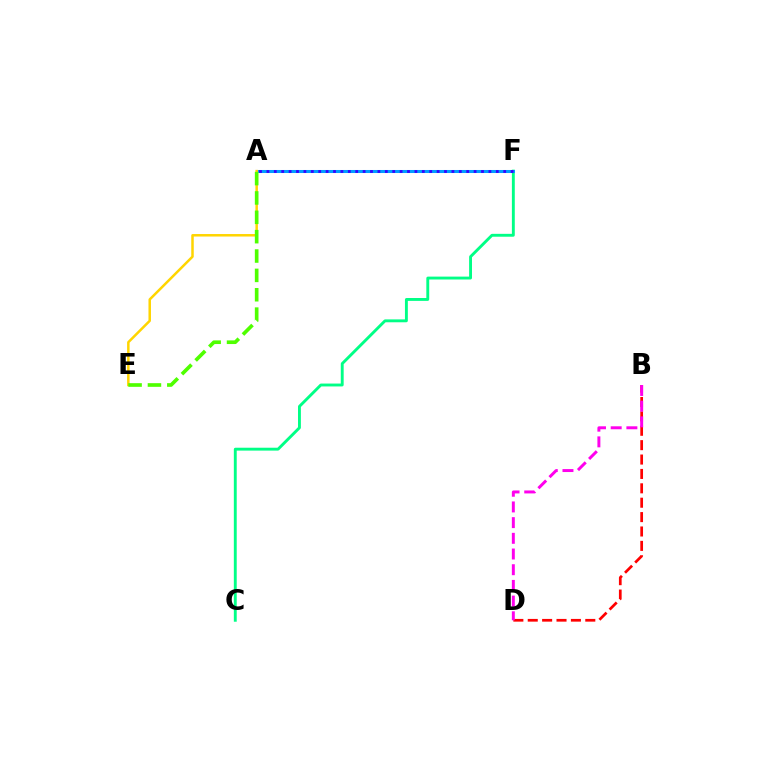{('B', 'D'): [{'color': '#ff0000', 'line_style': 'dashed', 'thickness': 1.95}, {'color': '#ff00ed', 'line_style': 'dashed', 'thickness': 2.13}], ('C', 'F'): [{'color': '#00ff86', 'line_style': 'solid', 'thickness': 2.08}], ('A', 'F'): [{'color': '#009eff', 'line_style': 'solid', 'thickness': 2.18}, {'color': '#3700ff', 'line_style': 'dotted', 'thickness': 2.01}], ('A', 'E'): [{'color': '#ffd500', 'line_style': 'solid', 'thickness': 1.8}, {'color': '#4fff00', 'line_style': 'dashed', 'thickness': 2.63}]}